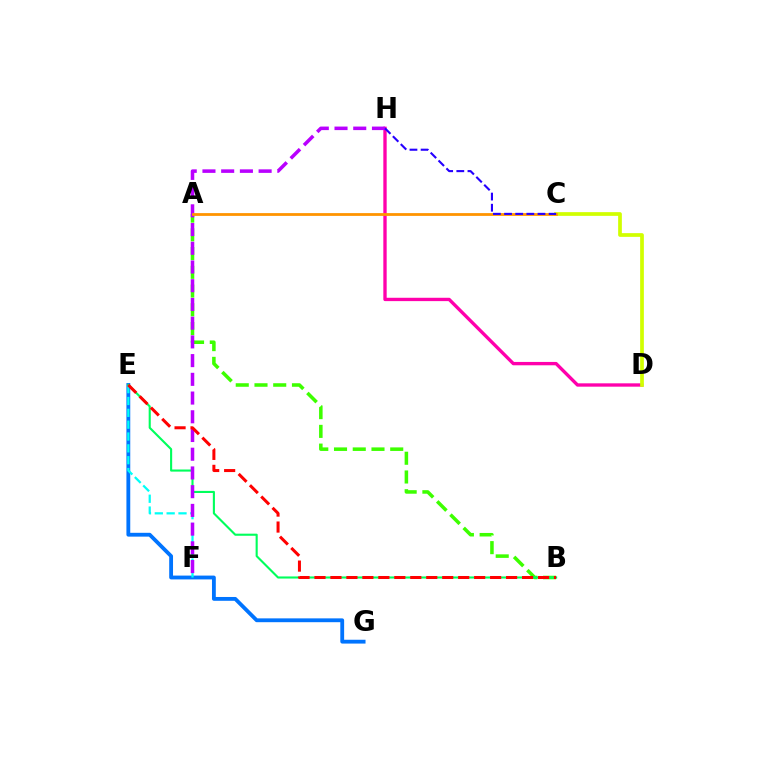{('A', 'B'): [{'color': '#3dff00', 'line_style': 'dashed', 'thickness': 2.55}], ('D', 'H'): [{'color': '#ff00ac', 'line_style': 'solid', 'thickness': 2.41}], ('C', 'D'): [{'color': '#d1ff00', 'line_style': 'solid', 'thickness': 2.68}], ('E', 'G'): [{'color': '#0074ff', 'line_style': 'solid', 'thickness': 2.75}], ('E', 'F'): [{'color': '#00fff6', 'line_style': 'dashed', 'thickness': 1.61}], ('B', 'E'): [{'color': '#00ff5c', 'line_style': 'solid', 'thickness': 1.52}, {'color': '#ff0000', 'line_style': 'dashed', 'thickness': 2.17}], ('F', 'H'): [{'color': '#b900ff', 'line_style': 'dashed', 'thickness': 2.54}], ('A', 'C'): [{'color': '#ff9400', 'line_style': 'solid', 'thickness': 2.01}], ('C', 'H'): [{'color': '#2500ff', 'line_style': 'dashed', 'thickness': 1.51}]}